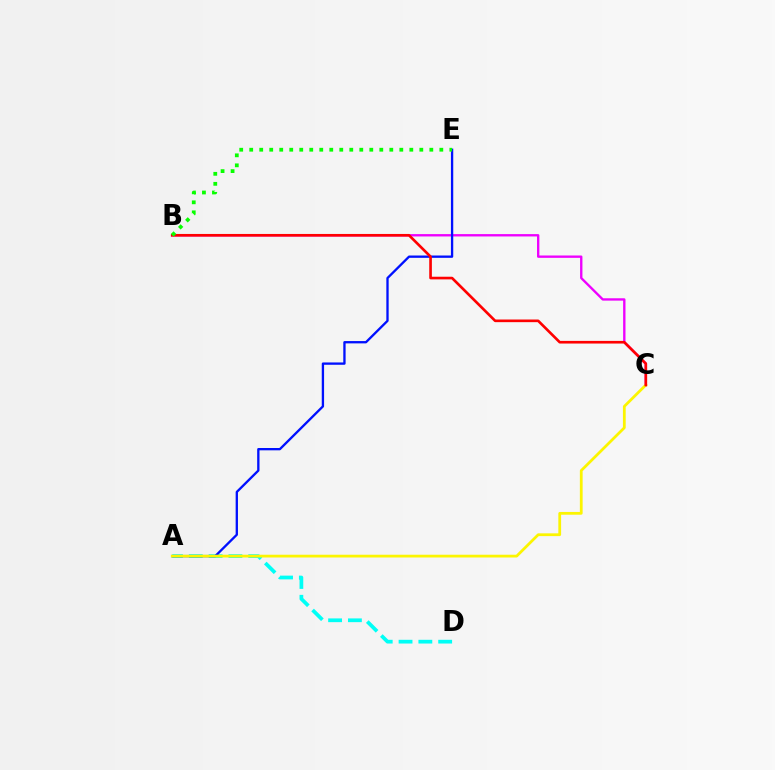{('A', 'D'): [{'color': '#00fff6', 'line_style': 'dashed', 'thickness': 2.69}], ('B', 'C'): [{'color': '#ee00ff', 'line_style': 'solid', 'thickness': 1.69}, {'color': '#ff0000', 'line_style': 'solid', 'thickness': 1.9}], ('A', 'E'): [{'color': '#0010ff', 'line_style': 'solid', 'thickness': 1.67}], ('A', 'C'): [{'color': '#fcf500', 'line_style': 'solid', 'thickness': 1.99}], ('B', 'E'): [{'color': '#08ff00', 'line_style': 'dotted', 'thickness': 2.72}]}